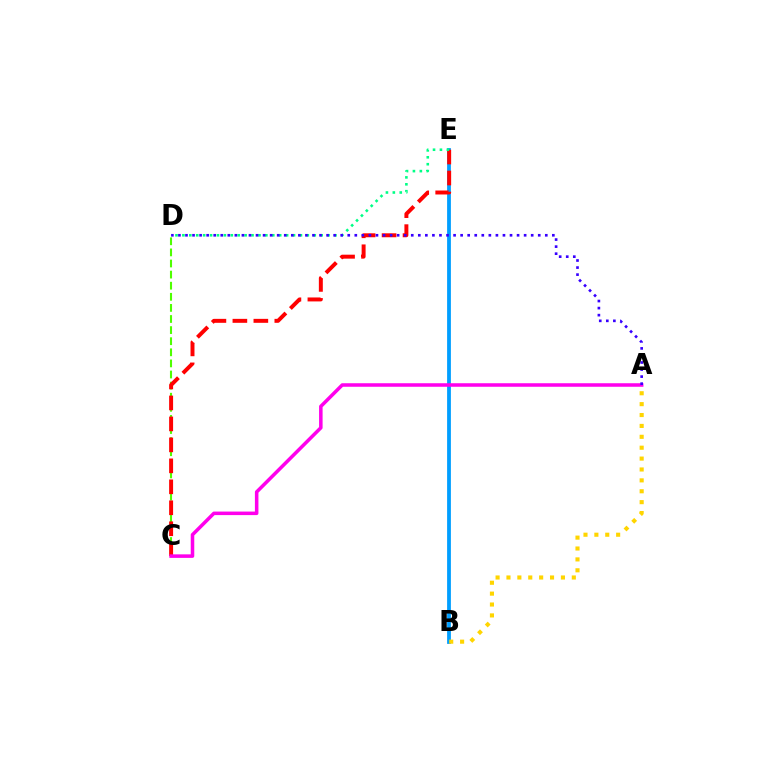{('B', 'E'): [{'color': '#009eff', 'line_style': 'solid', 'thickness': 2.73}], ('C', 'D'): [{'color': '#4fff00', 'line_style': 'dashed', 'thickness': 1.51}], ('C', 'E'): [{'color': '#ff0000', 'line_style': 'dashed', 'thickness': 2.85}], ('D', 'E'): [{'color': '#00ff86', 'line_style': 'dotted', 'thickness': 1.88}], ('A', 'B'): [{'color': '#ffd500', 'line_style': 'dotted', 'thickness': 2.96}], ('A', 'C'): [{'color': '#ff00ed', 'line_style': 'solid', 'thickness': 2.54}], ('A', 'D'): [{'color': '#3700ff', 'line_style': 'dotted', 'thickness': 1.92}]}